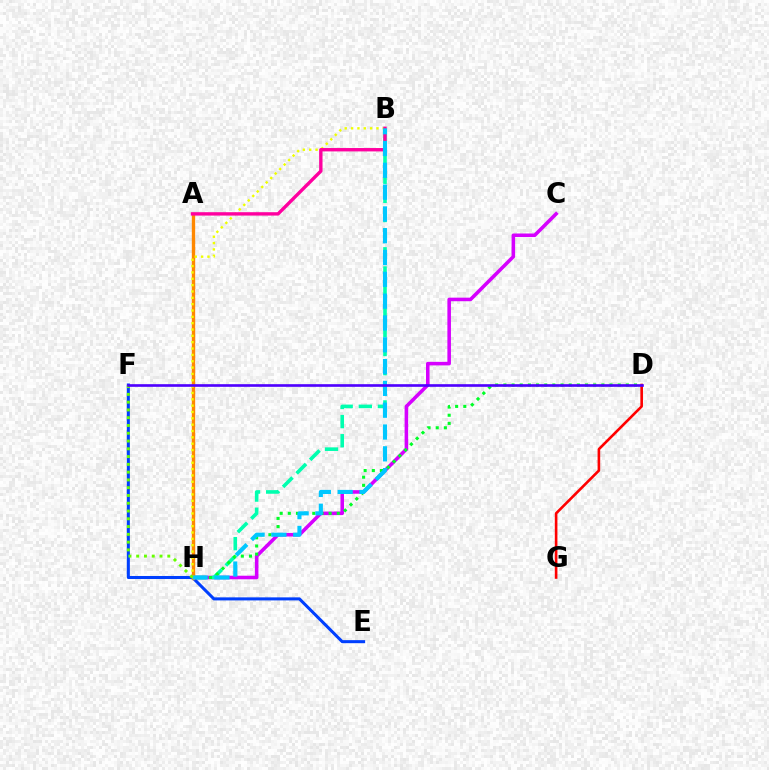{('C', 'H'): [{'color': '#d600ff', 'line_style': 'solid', 'thickness': 2.56}], ('B', 'H'): [{'color': '#00ffaf', 'line_style': 'dashed', 'thickness': 2.6}, {'color': '#eeff00', 'line_style': 'dotted', 'thickness': 1.72}, {'color': '#00c7ff', 'line_style': 'dashed', 'thickness': 2.96}], ('D', 'H'): [{'color': '#00ff27', 'line_style': 'dotted', 'thickness': 2.22}], ('E', 'F'): [{'color': '#003fff', 'line_style': 'solid', 'thickness': 2.19}], ('A', 'H'): [{'color': '#ff8800', 'line_style': 'solid', 'thickness': 2.43}], ('A', 'B'): [{'color': '#ff00a0', 'line_style': 'solid', 'thickness': 2.43}], ('F', 'H'): [{'color': '#66ff00', 'line_style': 'dotted', 'thickness': 2.11}], ('D', 'G'): [{'color': '#ff0000', 'line_style': 'solid', 'thickness': 1.88}], ('D', 'F'): [{'color': '#4f00ff', 'line_style': 'solid', 'thickness': 1.91}]}